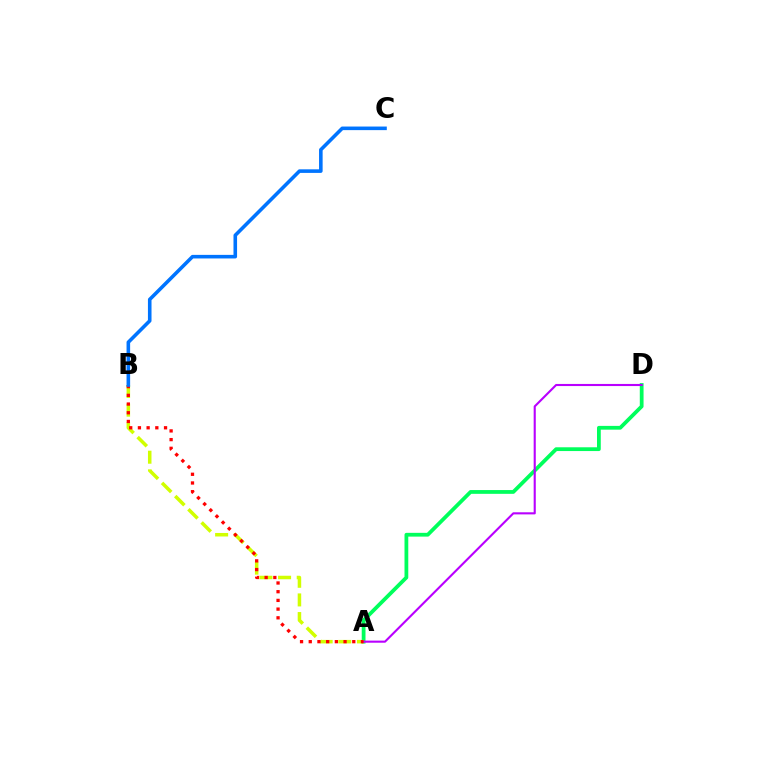{('A', 'D'): [{'color': '#00ff5c', 'line_style': 'solid', 'thickness': 2.72}, {'color': '#b900ff', 'line_style': 'solid', 'thickness': 1.52}], ('A', 'B'): [{'color': '#d1ff00', 'line_style': 'dashed', 'thickness': 2.53}, {'color': '#ff0000', 'line_style': 'dotted', 'thickness': 2.37}], ('B', 'C'): [{'color': '#0074ff', 'line_style': 'solid', 'thickness': 2.58}]}